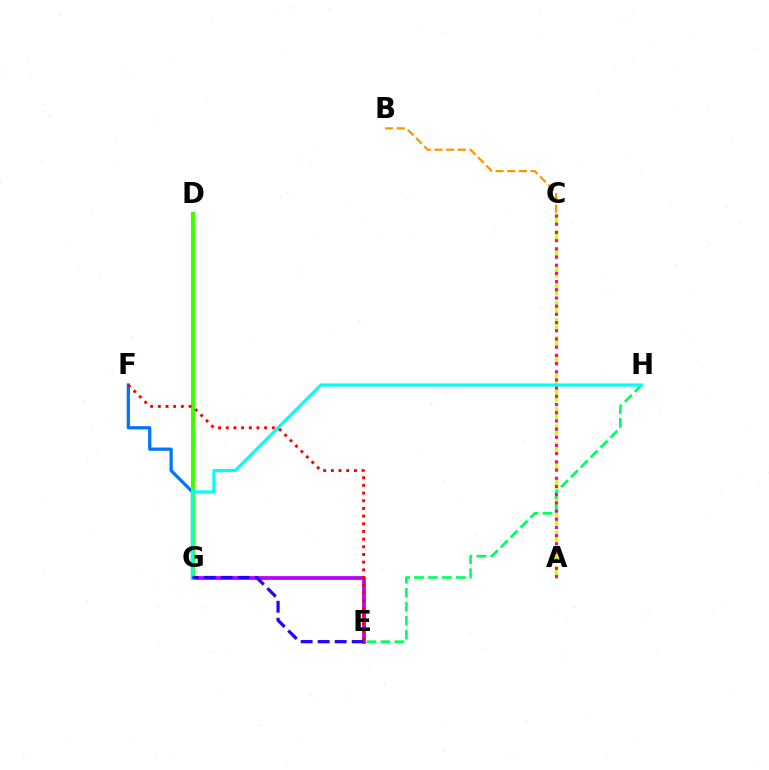{('A', 'C'): [{'color': '#d1ff00', 'line_style': 'dashed', 'thickness': 2.4}, {'color': '#ff00ac', 'line_style': 'dotted', 'thickness': 2.23}], ('E', 'H'): [{'color': '#00ff5c', 'line_style': 'dashed', 'thickness': 1.9}], ('E', 'G'): [{'color': '#b900ff', 'line_style': 'solid', 'thickness': 2.7}, {'color': '#2500ff', 'line_style': 'dashed', 'thickness': 2.31}], ('F', 'G'): [{'color': '#0074ff', 'line_style': 'solid', 'thickness': 2.33}], ('B', 'C'): [{'color': '#ff9400', 'line_style': 'dashed', 'thickness': 1.58}], ('D', 'G'): [{'color': '#3dff00', 'line_style': 'solid', 'thickness': 2.98}], ('G', 'H'): [{'color': '#00fff6', 'line_style': 'solid', 'thickness': 2.28}], ('E', 'F'): [{'color': '#ff0000', 'line_style': 'dotted', 'thickness': 2.09}]}